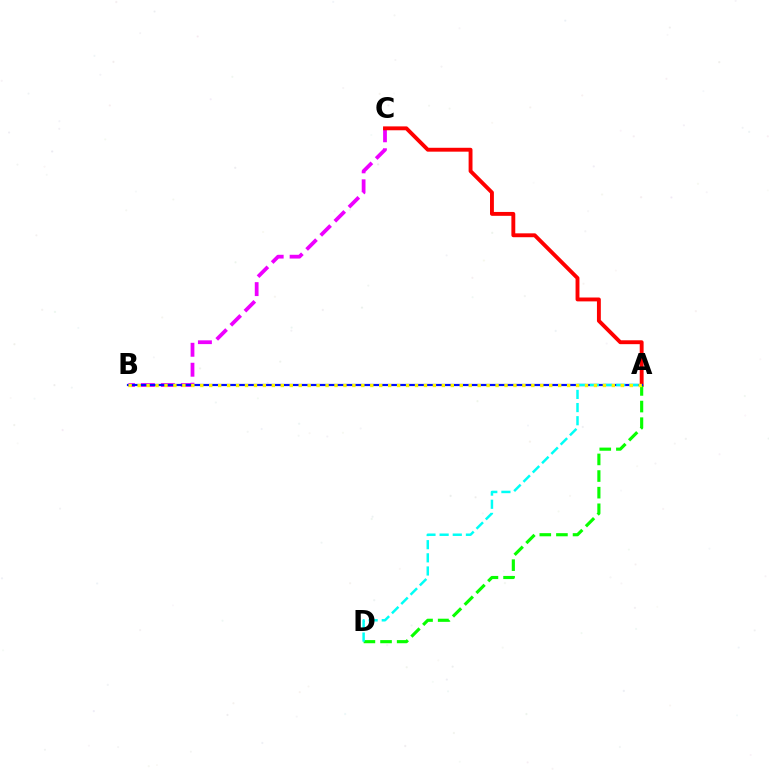{('B', 'C'): [{'color': '#ee00ff', 'line_style': 'dashed', 'thickness': 2.71}], ('A', 'C'): [{'color': '#ff0000', 'line_style': 'solid', 'thickness': 2.8}], ('A', 'D'): [{'color': '#08ff00', 'line_style': 'dashed', 'thickness': 2.26}, {'color': '#00fff6', 'line_style': 'dashed', 'thickness': 1.79}], ('A', 'B'): [{'color': '#0010ff', 'line_style': 'solid', 'thickness': 1.58}, {'color': '#fcf500', 'line_style': 'dotted', 'thickness': 2.43}]}